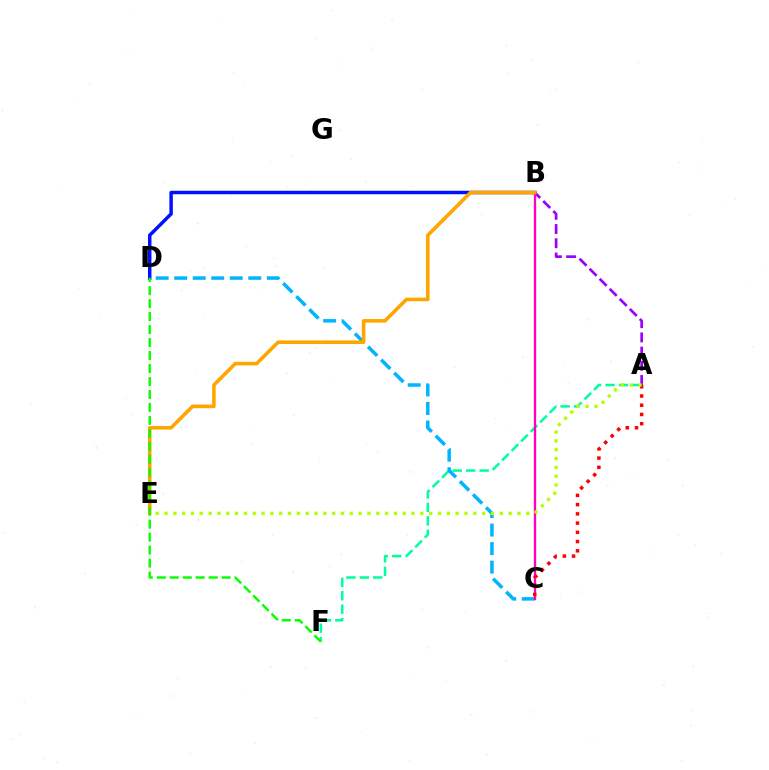{('B', 'D'): [{'color': '#0010ff', 'line_style': 'solid', 'thickness': 2.49}], ('A', 'F'): [{'color': '#00ff9d', 'line_style': 'dashed', 'thickness': 1.83}], ('A', 'B'): [{'color': '#9b00ff', 'line_style': 'dashed', 'thickness': 1.93}], ('C', 'D'): [{'color': '#00b5ff', 'line_style': 'dashed', 'thickness': 2.52}], ('B', 'C'): [{'color': '#ff00bd', 'line_style': 'solid', 'thickness': 1.68}], ('B', 'E'): [{'color': '#ffa500', 'line_style': 'solid', 'thickness': 2.58}], ('A', 'C'): [{'color': '#ff0000', 'line_style': 'dotted', 'thickness': 2.51}], ('A', 'E'): [{'color': '#b3ff00', 'line_style': 'dotted', 'thickness': 2.4}], ('D', 'F'): [{'color': '#08ff00', 'line_style': 'dashed', 'thickness': 1.76}]}